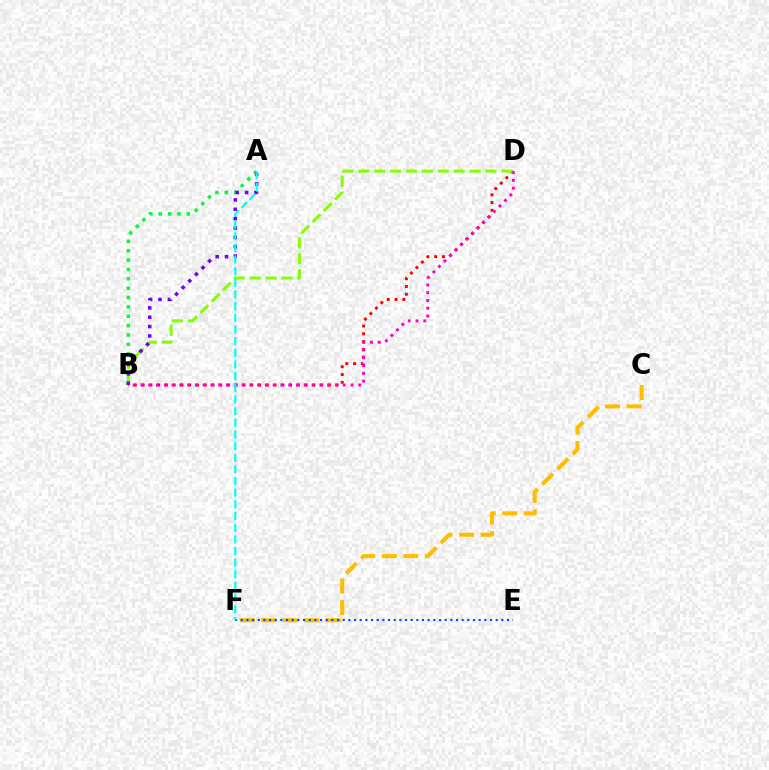{('B', 'D'): [{'color': '#ff0000', 'line_style': 'dotted', 'thickness': 2.11}, {'color': '#ff00cf', 'line_style': 'dotted', 'thickness': 2.11}, {'color': '#84ff00', 'line_style': 'dashed', 'thickness': 2.16}], ('C', 'F'): [{'color': '#ffbd00', 'line_style': 'dashed', 'thickness': 2.92}], ('A', 'B'): [{'color': '#00ff39', 'line_style': 'dotted', 'thickness': 2.54}, {'color': '#7200ff', 'line_style': 'dotted', 'thickness': 2.54}], ('E', 'F'): [{'color': '#004bff', 'line_style': 'dotted', 'thickness': 1.54}], ('A', 'F'): [{'color': '#00fff6', 'line_style': 'dashed', 'thickness': 1.58}]}